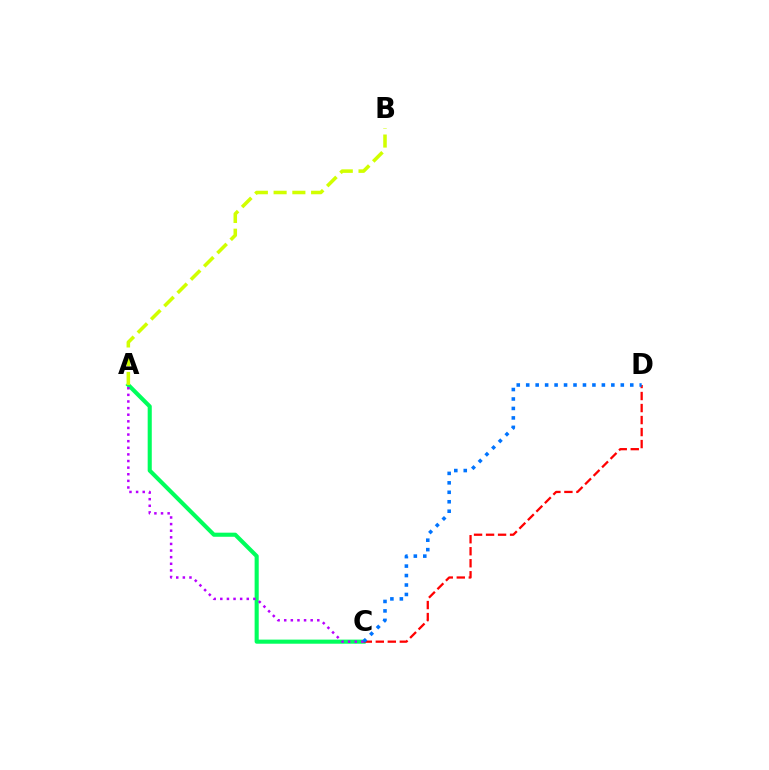{('A', 'C'): [{'color': '#00ff5c', 'line_style': 'solid', 'thickness': 2.95}, {'color': '#b900ff', 'line_style': 'dotted', 'thickness': 1.8}], ('C', 'D'): [{'color': '#ff0000', 'line_style': 'dashed', 'thickness': 1.63}, {'color': '#0074ff', 'line_style': 'dotted', 'thickness': 2.57}], ('A', 'B'): [{'color': '#d1ff00', 'line_style': 'dashed', 'thickness': 2.55}]}